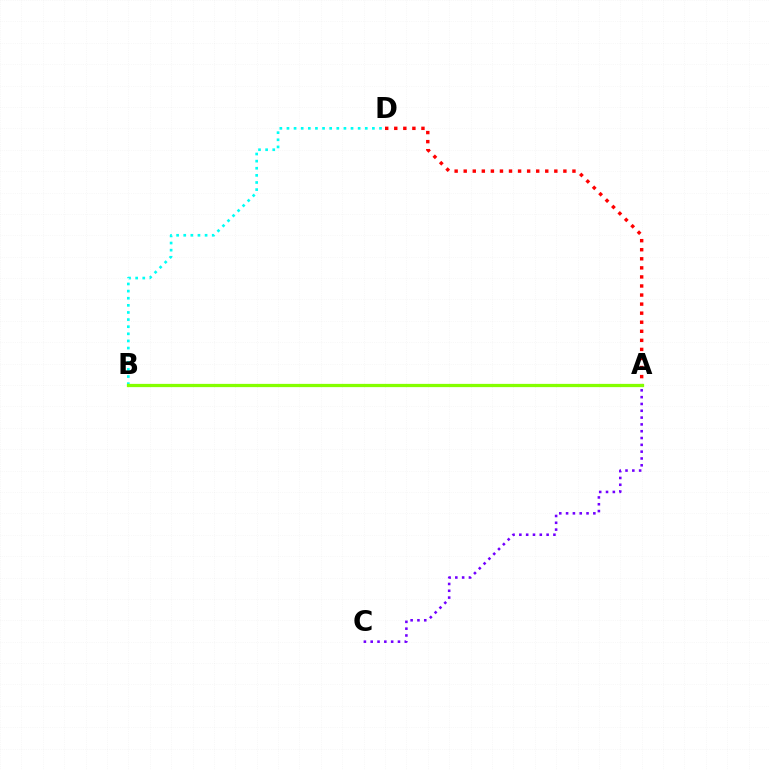{('B', 'D'): [{'color': '#00fff6', 'line_style': 'dotted', 'thickness': 1.93}], ('A', 'C'): [{'color': '#7200ff', 'line_style': 'dotted', 'thickness': 1.85}], ('A', 'D'): [{'color': '#ff0000', 'line_style': 'dotted', 'thickness': 2.46}], ('A', 'B'): [{'color': '#84ff00', 'line_style': 'solid', 'thickness': 2.34}]}